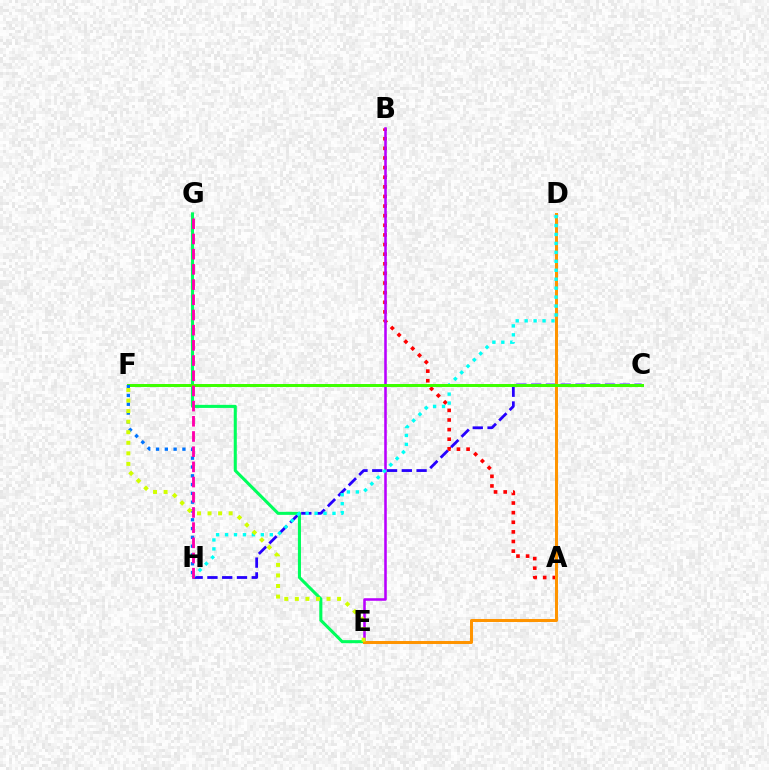{('C', 'H'): [{'color': '#2500ff', 'line_style': 'dashed', 'thickness': 2.01}], ('E', 'G'): [{'color': '#00ff5c', 'line_style': 'solid', 'thickness': 2.21}], ('A', 'B'): [{'color': '#ff0000', 'line_style': 'dotted', 'thickness': 2.61}], ('B', 'E'): [{'color': '#b900ff', 'line_style': 'solid', 'thickness': 1.84}], ('D', 'E'): [{'color': '#ff9400', 'line_style': 'solid', 'thickness': 2.17}], ('D', 'H'): [{'color': '#00fff6', 'line_style': 'dotted', 'thickness': 2.43}], ('C', 'F'): [{'color': '#3dff00', 'line_style': 'solid', 'thickness': 2.14}], ('F', 'H'): [{'color': '#0074ff', 'line_style': 'dotted', 'thickness': 2.39}], ('G', 'H'): [{'color': '#ff00ac', 'line_style': 'dashed', 'thickness': 2.06}], ('E', 'F'): [{'color': '#d1ff00', 'line_style': 'dotted', 'thickness': 2.87}]}